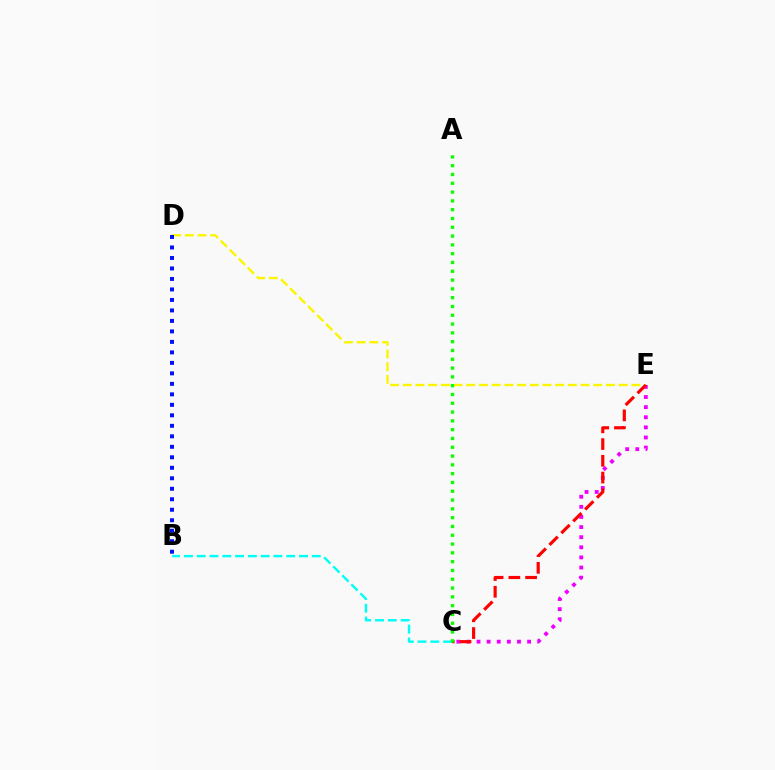{('C', 'E'): [{'color': '#ee00ff', 'line_style': 'dotted', 'thickness': 2.75}, {'color': '#ff0000', 'line_style': 'dashed', 'thickness': 2.27}], ('D', 'E'): [{'color': '#fcf500', 'line_style': 'dashed', 'thickness': 1.73}], ('B', 'D'): [{'color': '#0010ff', 'line_style': 'dotted', 'thickness': 2.85}], ('B', 'C'): [{'color': '#00fff6', 'line_style': 'dashed', 'thickness': 1.74}], ('A', 'C'): [{'color': '#08ff00', 'line_style': 'dotted', 'thickness': 2.39}]}